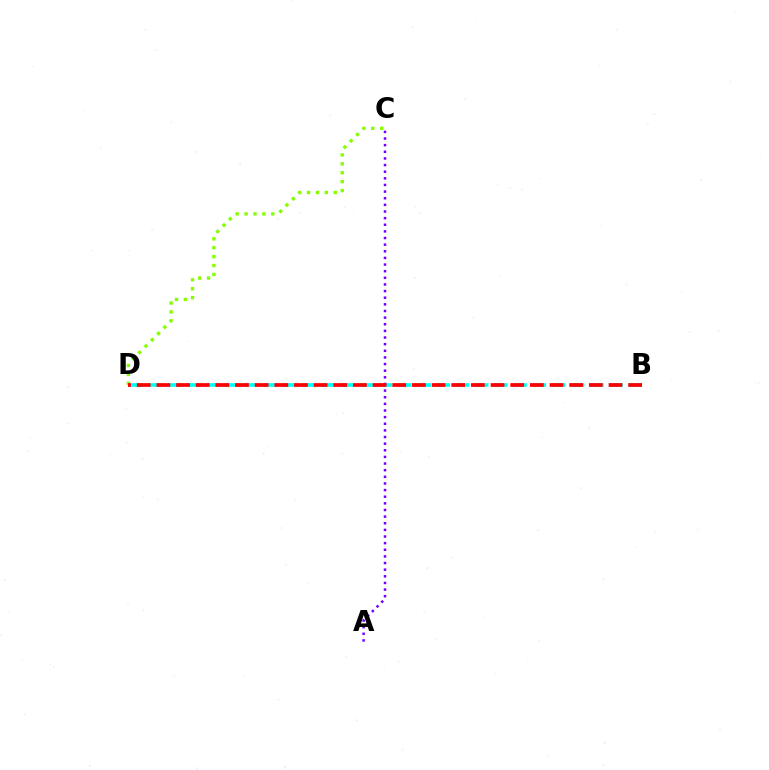{('B', 'D'): [{'color': '#00fff6', 'line_style': 'dashed', 'thickness': 2.61}, {'color': '#ff0000', 'line_style': 'dashed', 'thickness': 2.67}], ('A', 'C'): [{'color': '#7200ff', 'line_style': 'dotted', 'thickness': 1.8}], ('C', 'D'): [{'color': '#84ff00', 'line_style': 'dotted', 'thickness': 2.42}]}